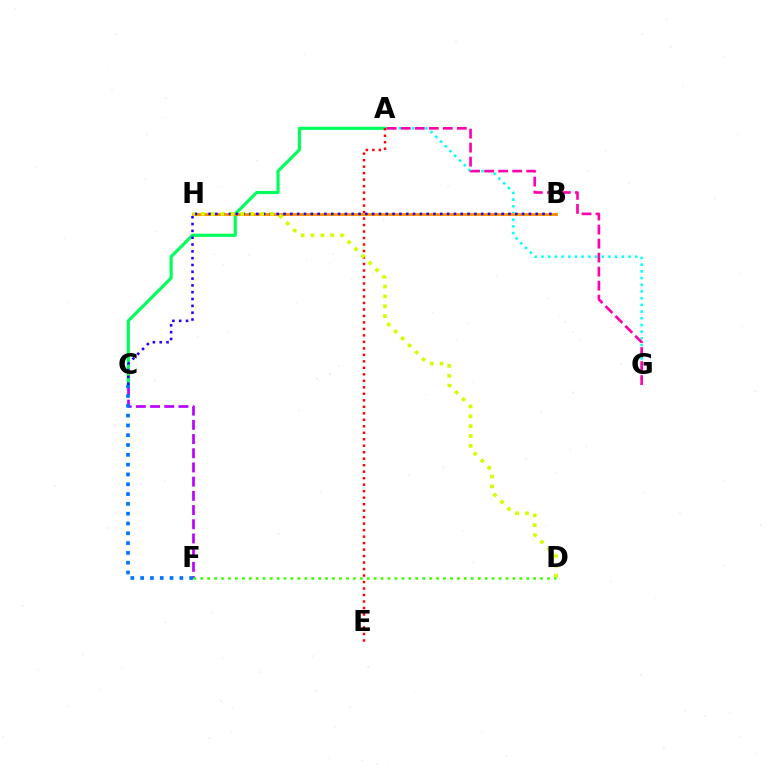{('A', 'G'): [{'color': '#00fff6', 'line_style': 'dotted', 'thickness': 1.82}, {'color': '#ff00ac', 'line_style': 'dashed', 'thickness': 1.9}], ('A', 'C'): [{'color': '#00ff5c', 'line_style': 'solid', 'thickness': 2.28}], ('C', 'F'): [{'color': '#b900ff', 'line_style': 'dashed', 'thickness': 1.93}, {'color': '#0074ff', 'line_style': 'dotted', 'thickness': 2.66}], ('A', 'E'): [{'color': '#ff0000', 'line_style': 'dotted', 'thickness': 1.76}], ('B', 'H'): [{'color': '#ff9400', 'line_style': 'solid', 'thickness': 2.13}], ('B', 'C'): [{'color': '#2500ff', 'line_style': 'dotted', 'thickness': 1.85}], ('D', 'H'): [{'color': '#d1ff00', 'line_style': 'dotted', 'thickness': 2.68}], ('D', 'F'): [{'color': '#3dff00', 'line_style': 'dotted', 'thickness': 1.88}]}